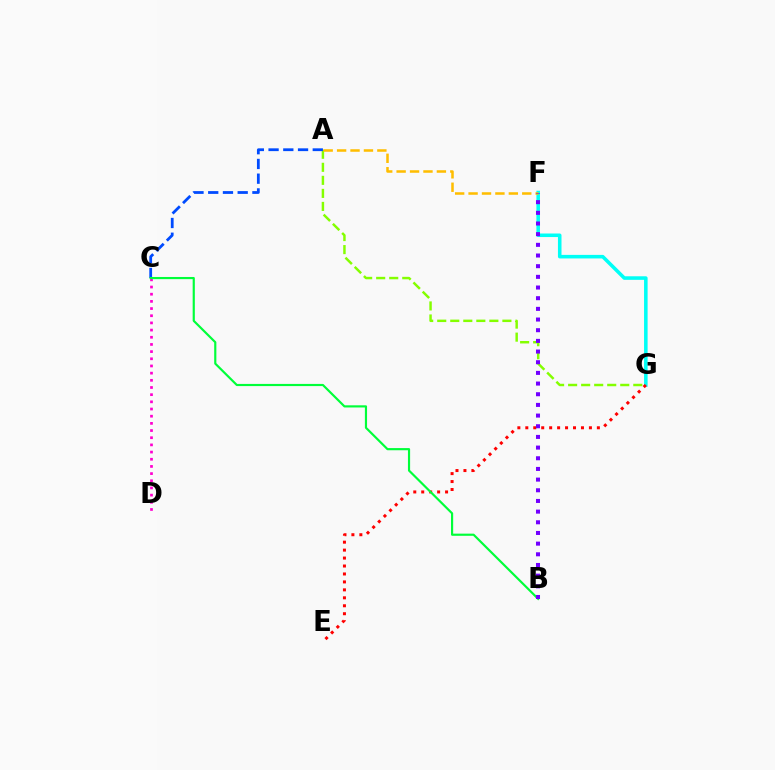{('A', 'G'): [{'color': '#84ff00', 'line_style': 'dashed', 'thickness': 1.77}], ('C', 'D'): [{'color': '#ff00cf', 'line_style': 'dotted', 'thickness': 1.95}], ('F', 'G'): [{'color': '#00fff6', 'line_style': 'solid', 'thickness': 2.56}], ('E', 'G'): [{'color': '#ff0000', 'line_style': 'dotted', 'thickness': 2.16}], ('A', 'C'): [{'color': '#004bff', 'line_style': 'dashed', 'thickness': 2.0}], ('A', 'F'): [{'color': '#ffbd00', 'line_style': 'dashed', 'thickness': 1.82}], ('B', 'C'): [{'color': '#00ff39', 'line_style': 'solid', 'thickness': 1.56}], ('B', 'F'): [{'color': '#7200ff', 'line_style': 'dotted', 'thickness': 2.9}]}